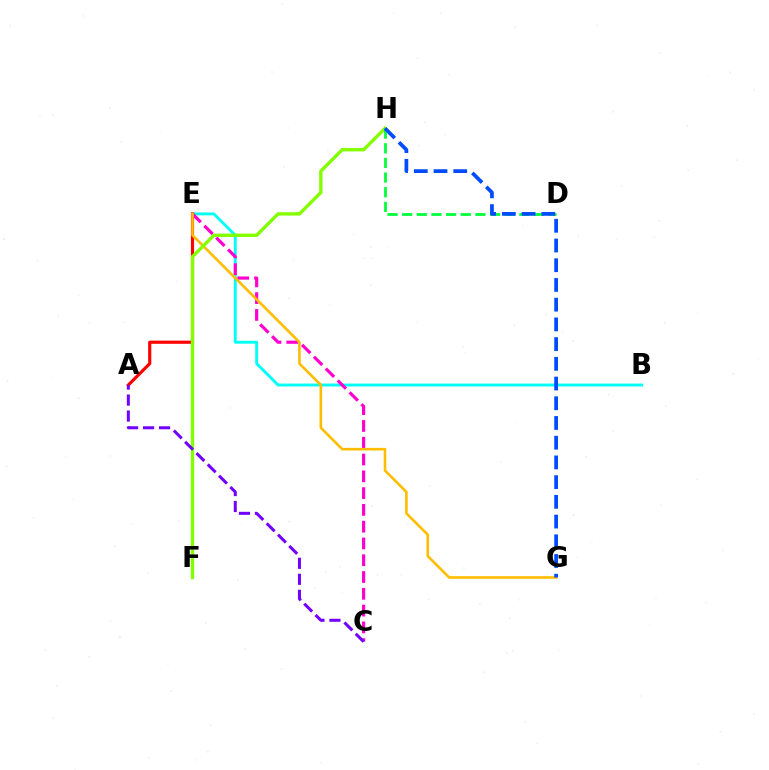{('B', 'E'): [{'color': '#00fff6', 'line_style': 'solid', 'thickness': 2.09}], ('A', 'E'): [{'color': '#ff0000', 'line_style': 'solid', 'thickness': 2.27}], ('C', 'E'): [{'color': '#ff00cf', 'line_style': 'dashed', 'thickness': 2.28}], ('E', 'G'): [{'color': '#ffbd00', 'line_style': 'solid', 'thickness': 1.89}], ('F', 'H'): [{'color': '#84ff00', 'line_style': 'solid', 'thickness': 2.43}], ('A', 'C'): [{'color': '#7200ff', 'line_style': 'dashed', 'thickness': 2.17}], ('D', 'H'): [{'color': '#00ff39', 'line_style': 'dashed', 'thickness': 1.99}], ('G', 'H'): [{'color': '#004bff', 'line_style': 'dashed', 'thickness': 2.68}]}